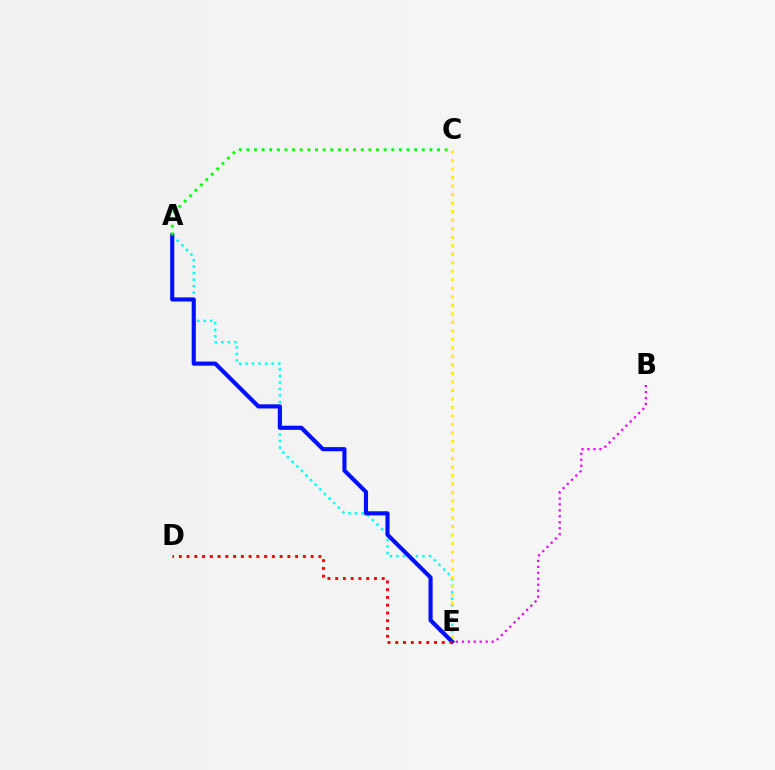{('A', 'E'): [{'color': '#00fff6', 'line_style': 'dotted', 'thickness': 1.77}, {'color': '#0010ff', 'line_style': 'solid', 'thickness': 2.97}], ('B', 'E'): [{'color': '#ee00ff', 'line_style': 'dotted', 'thickness': 1.62}], ('C', 'E'): [{'color': '#fcf500', 'line_style': 'dotted', 'thickness': 2.31}], ('D', 'E'): [{'color': '#ff0000', 'line_style': 'dotted', 'thickness': 2.11}], ('A', 'C'): [{'color': '#08ff00', 'line_style': 'dotted', 'thickness': 2.07}]}